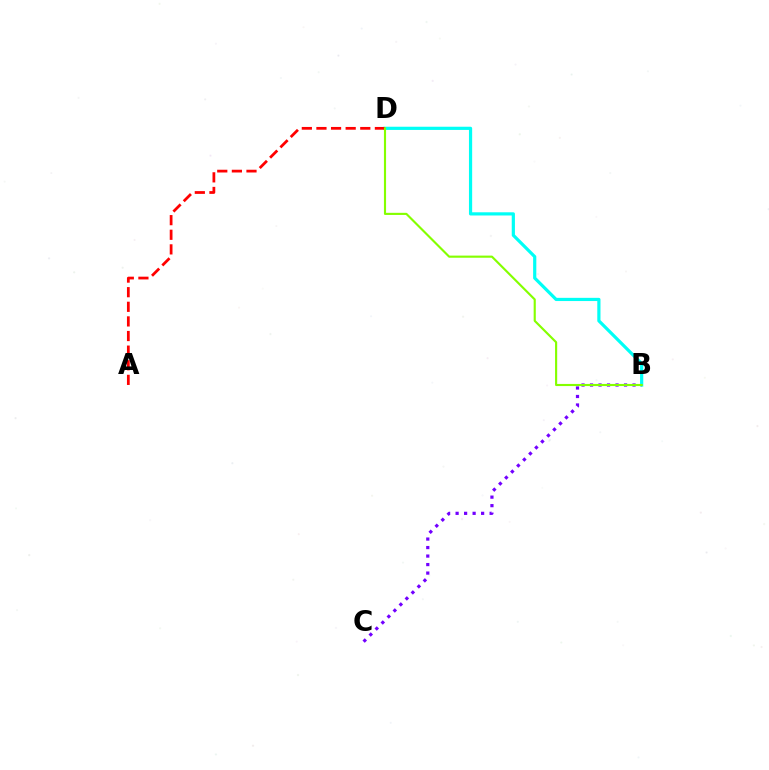{('B', 'C'): [{'color': '#7200ff', 'line_style': 'dotted', 'thickness': 2.31}], ('B', 'D'): [{'color': '#00fff6', 'line_style': 'solid', 'thickness': 2.3}, {'color': '#84ff00', 'line_style': 'solid', 'thickness': 1.54}], ('A', 'D'): [{'color': '#ff0000', 'line_style': 'dashed', 'thickness': 1.99}]}